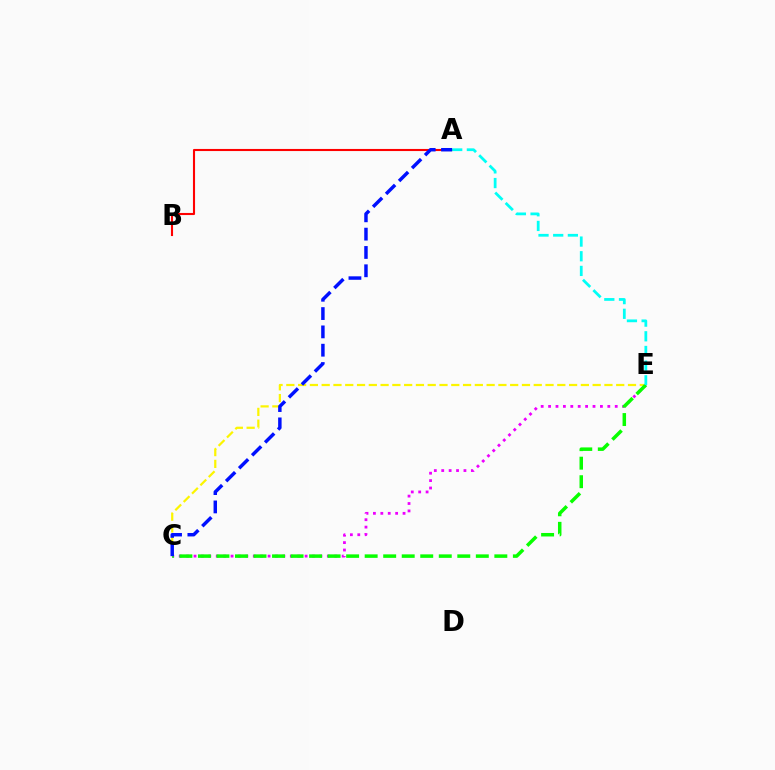{('A', 'B'): [{'color': '#ff0000', 'line_style': 'solid', 'thickness': 1.51}], ('C', 'E'): [{'color': '#fcf500', 'line_style': 'dashed', 'thickness': 1.6}, {'color': '#ee00ff', 'line_style': 'dotted', 'thickness': 2.01}, {'color': '#08ff00', 'line_style': 'dashed', 'thickness': 2.52}], ('A', 'E'): [{'color': '#00fff6', 'line_style': 'dashed', 'thickness': 1.99}], ('A', 'C'): [{'color': '#0010ff', 'line_style': 'dashed', 'thickness': 2.49}]}